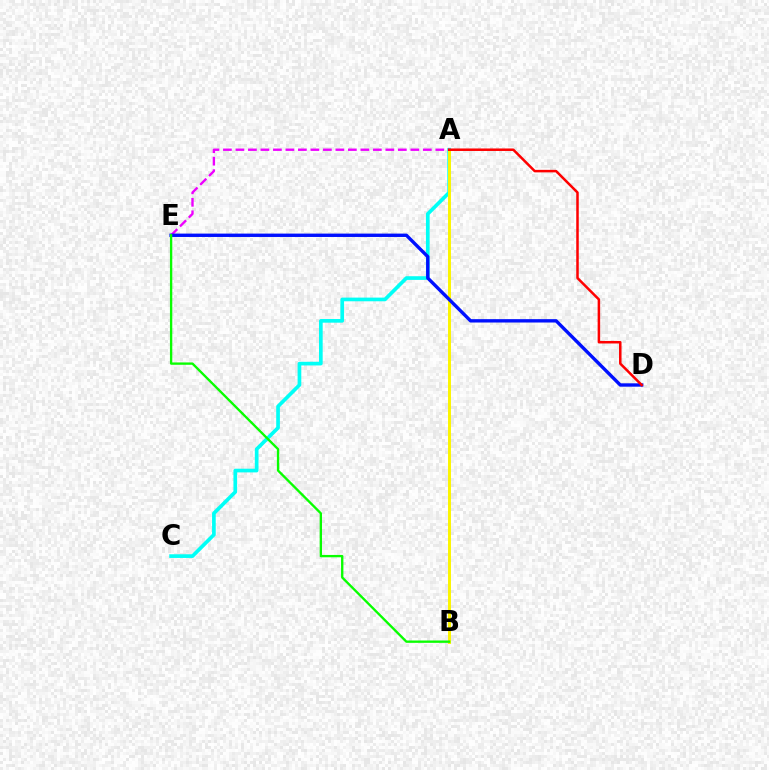{('A', 'C'): [{'color': '#00fff6', 'line_style': 'solid', 'thickness': 2.65}], ('A', 'B'): [{'color': '#fcf500', 'line_style': 'solid', 'thickness': 2.12}], ('A', 'E'): [{'color': '#ee00ff', 'line_style': 'dashed', 'thickness': 1.7}], ('D', 'E'): [{'color': '#0010ff', 'line_style': 'solid', 'thickness': 2.43}], ('B', 'E'): [{'color': '#08ff00', 'line_style': 'solid', 'thickness': 1.69}], ('A', 'D'): [{'color': '#ff0000', 'line_style': 'solid', 'thickness': 1.81}]}